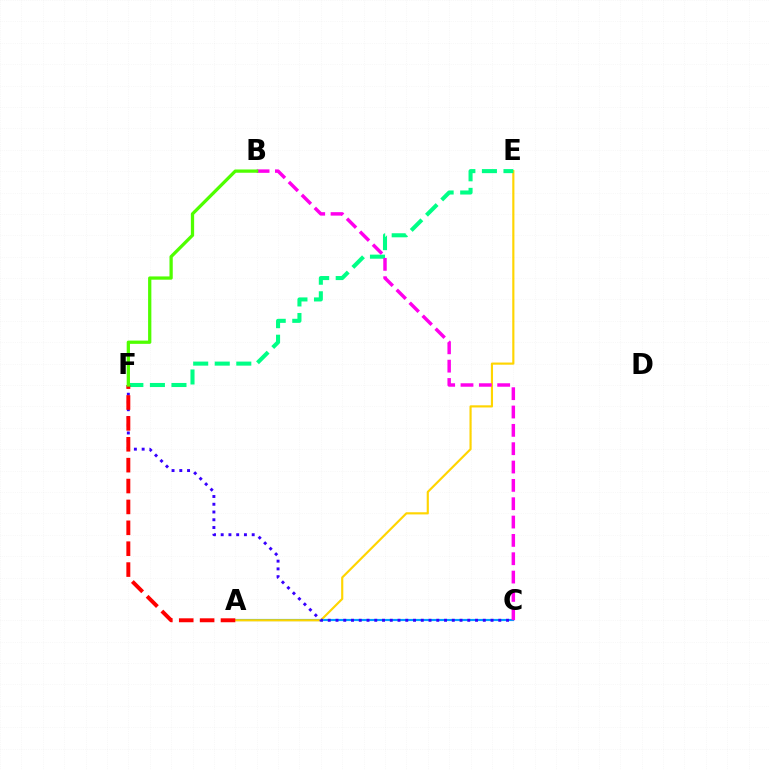{('A', 'C'): [{'color': '#009eff', 'line_style': 'solid', 'thickness': 1.55}], ('A', 'E'): [{'color': '#ffd500', 'line_style': 'solid', 'thickness': 1.55}], ('C', 'F'): [{'color': '#3700ff', 'line_style': 'dotted', 'thickness': 2.11}], ('E', 'F'): [{'color': '#00ff86', 'line_style': 'dashed', 'thickness': 2.93}], ('B', 'C'): [{'color': '#ff00ed', 'line_style': 'dashed', 'thickness': 2.49}], ('A', 'F'): [{'color': '#ff0000', 'line_style': 'dashed', 'thickness': 2.84}], ('B', 'F'): [{'color': '#4fff00', 'line_style': 'solid', 'thickness': 2.35}]}